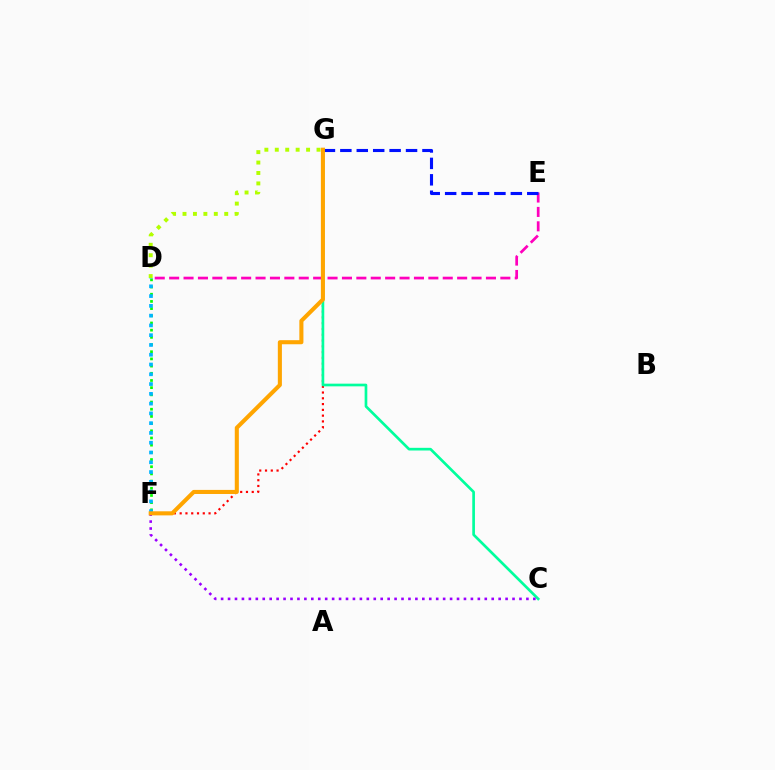{('D', 'F'): [{'color': '#08ff00', 'line_style': 'dotted', 'thickness': 1.95}, {'color': '#00b5ff', 'line_style': 'dotted', 'thickness': 2.66}], ('F', 'G'): [{'color': '#ff0000', 'line_style': 'dotted', 'thickness': 1.57}, {'color': '#ffa500', 'line_style': 'solid', 'thickness': 2.93}], ('D', 'E'): [{'color': '#ff00bd', 'line_style': 'dashed', 'thickness': 1.96}], ('D', 'G'): [{'color': '#b3ff00', 'line_style': 'dotted', 'thickness': 2.83}], ('E', 'G'): [{'color': '#0010ff', 'line_style': 'dashed', 'thickness': 2.23}], ('C', 'G'): [{'color': '#00ff9d', 'line_style': 'solid', 'thickness': 1.93}], ('C', 'F'): [{'color': '#9b00ff', 'line_style': 'dotted', 'thickness': 1.89}]}